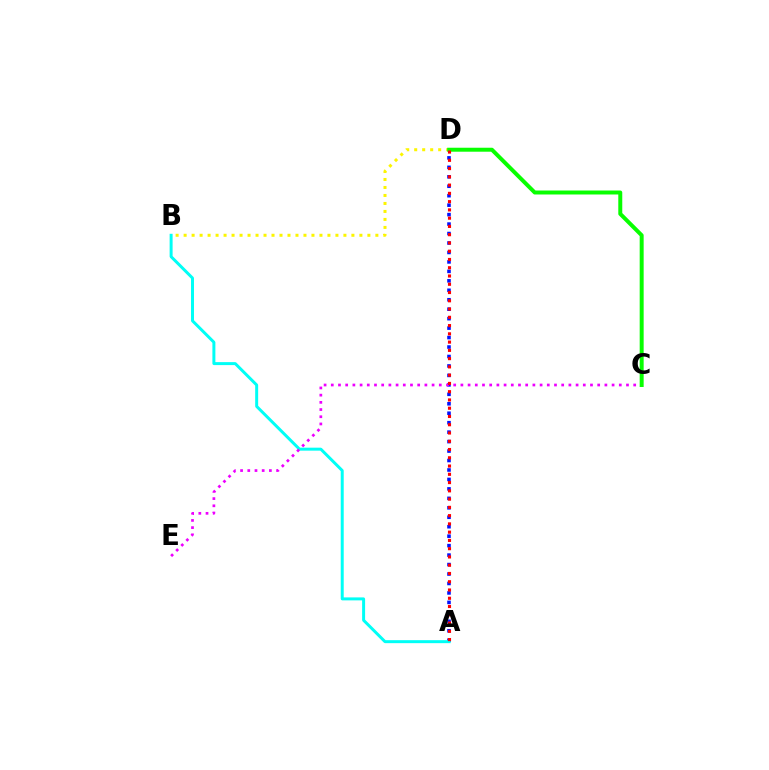{('A', 'D'): [{'color': '#0010ff', 'line_style': 'dotted', 'thickness': 2.57}, {'color': '#ff0000', 'line_style': 'dotted', 'thickness': 2.25}], ('B', 'D'): [{'color': '#fcf500', 'line_style': 'dotted', 'thickness': 2.17}], ('A', 'B'): [{'color': '#00fff6', 'line_style': 'solid', 'thickness': 2.15}], ('C', 'E'): [{'color': '#ee00ff', 'line_style': 'dotted', 'thickness': 1.96}], ('C', 'D'): [{'color': '#08ff00', 'line_style': 'solid', 'thickness': 2.86}]}